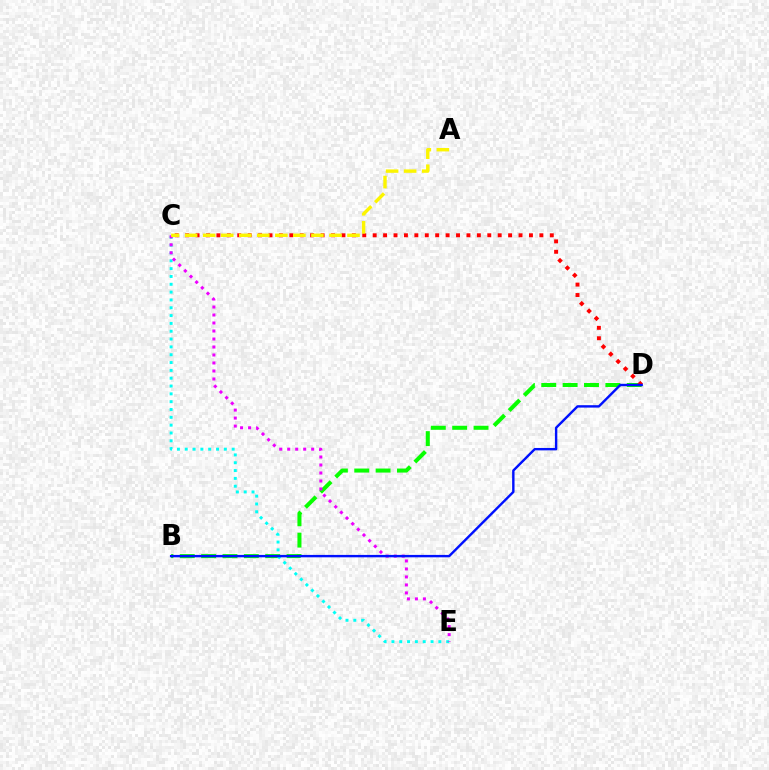{('B', 'D'): [{'color': '#08ff00', 'line_style': 'dashed', 'thickness': 2.9}, {'color': '#0010ff', 'line_style': 'solid', 'thickness': 1.73}], ('C', 'D'): [{'color': '#ff0000', 'line_style': 'dotted', 'thickness': 2.83}], ('C', 'E'): [{'color': '#00fff6', 'line_style': 'dotted', 'thickness': 2.13}, {'color': '#ee00ff', 'line_style': 'dotted', 'thickness': 2.17}], ('A', 'C'): [{'color': '#fcf500', 'line_style': 'dashed', 'thickness': 2.45}]}